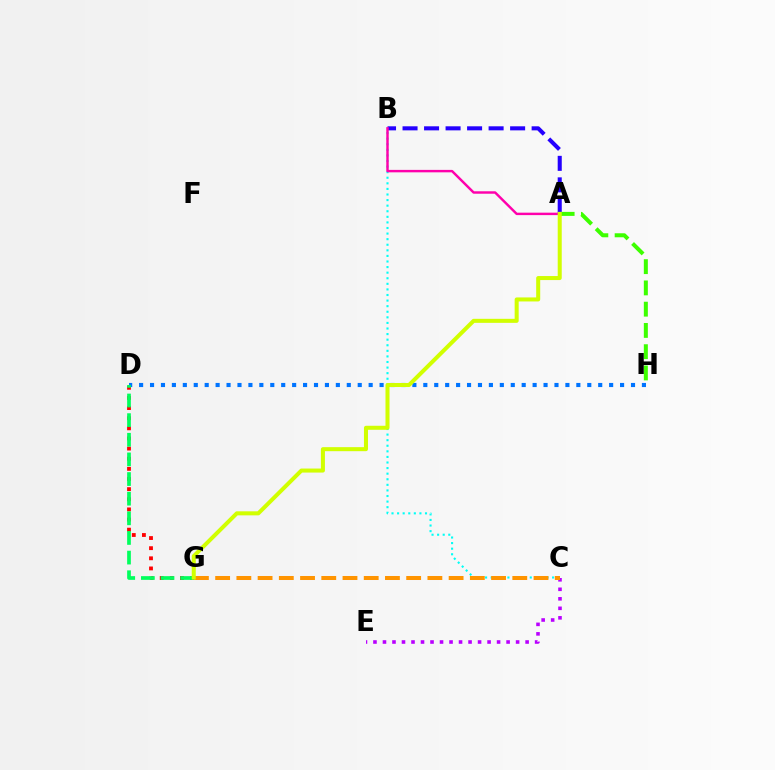{('B', 'C'): [{'color': '#00fff6', 'line_style': 'dotted', 'thickness': 1.52}], ('A', 'B'): [{'color': '#2500ff', 'line_style': 'dashed', 'thickness': 2.92}, {'color': '#ff00ac', 'line_style': 'solid', 'thickness': 1.76}], ('D', 'G'): [{'color': '#ff0000', 'line_style': 'dotted', 'thickness': 2.75}, {'color': '#00ff5c', 'line_style': 'dashed', 'thickness': 2.67}], ('A', 'H'): [{'color': '#3dff00', 'line_style': 'dashed', 'thickness': 2.89}], ('D', 'H'): [{'color': '#0074ff', 'line_style': 'dotted', 'thickness': 2.97}], ('C', 'E'): [{'color': '#b900ff', 'line_style': 'dotted', 'thickness': 2.58}], ('C', 'G'): [{'color': '#ff9400', 'line_style': 'dashed', 'thickness': 2.88}], ('A', 'G'): [{'color': '#d1ff00', 'line_style': 'solid', 'thickness': 2.9}]}